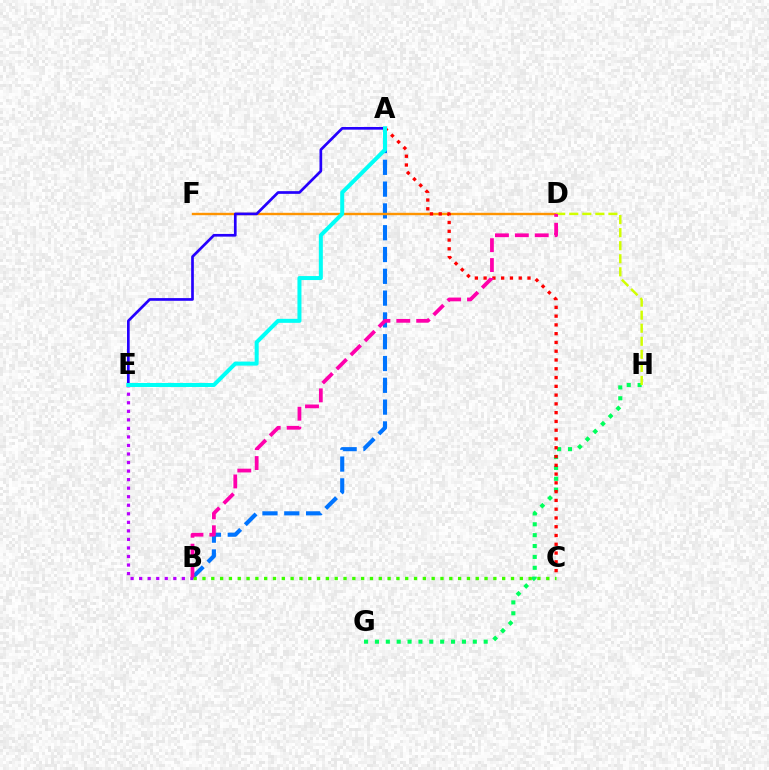{('A', 'B'): [{'color': '#0074ff', 'line_style': 'dashed', 'thickness': 2.96}], ('D', 'F'): [{'color': '#ff9400', 'line_style': 'solid', 'thickness': 1.73}], ('A', 'E'): [{'color': '#2500ff', 'line_style': 'solid', 'thickness': 1.94}, {'color': '#00fff6', 'line_style': 'solid', 'thickness': 2.88}], ('G', 'H'): [{'color': '#00ff5c', 'line_style': 'dotted', 'thickness': 2.95}], ('A', 'C'): [{'color': '#ff0000', 'line_style': 'dotted', 'thickness': 2.38}], ('B', 'E'): [{'color': '#b900ff', 'line_style': 'dotted', 'thickness': 2.32}], ('D', 'H'): [{'color': '#d1ff00', 'line_style': 'dashed', 'thickness': 1.77}], ('B', 'C'): [{'color': '#3dff00', 'line_style': 'dotted', 'thickness': 2.4}], ('B', 'D'): [{'color': '#ff00ac', 'line_style': 'dashed', 'thickness': 2.7}]}